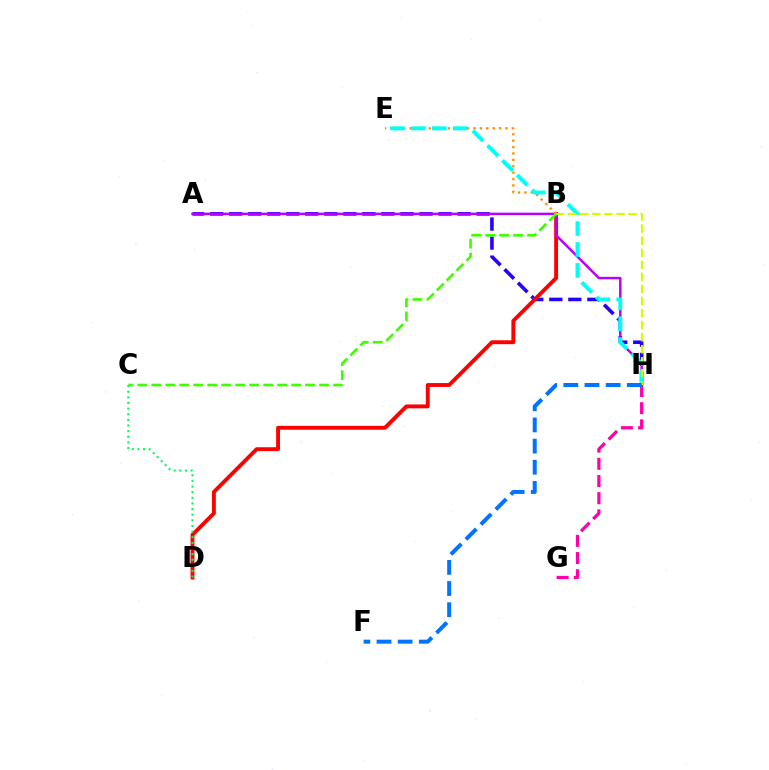{('A', 'H'): [{'color': '#2500ff', 'line_style': 'dashed', 'thickness': 2.59}, {'color': '#b900ff', 'line_style': 'solid', 'thickness': 1.78}], ('B', 'D'): [{'color': '#ff0000', 'line_style': 'solid', 'thickness': 2.79}], ('C', 'D'): [{'color': '#00ff5c', 'line_style': 'dotted', 'thickness': 1.53}], ('G', 'H'): [{'color': '#ff00ac', 'line_style': 'dashed', 'thickness': 2.33}], ('B', 'E'): [{'color': '#ff9400', 'line_style': 'dotted', 'thickness': 1.74}], ('E', 'H'): [{'color': '#00fff6', 'line_style': 'dashed', 'thickness': 2.84}], ('B', 'H'): [{'color': '#d1ff00', 'line_style': 'dashed', 'thickness': 1.64}], ('B', 'C'): [{'color': '#3dff00', 'line_style': 'dashed', 'thickness': 1.9}], ('F', 'H'): [{'color': '#0074ff', 'line_style': 'dashed', 'thickness': 2.87}]}